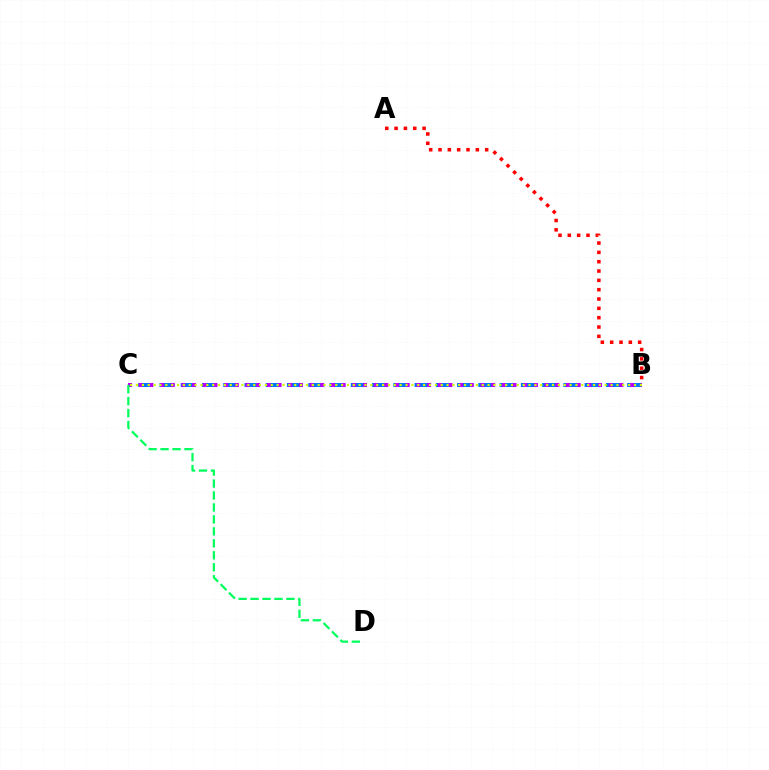{('B', 'C'): [{'color': '#0074ff', 'line_style': 'dashed', 'thickness': 2.89}, {'color': '#b900ff', 'line_style': 'dotted', 'thickness': 2.9}, {'color': '#d1ff00', 'line_style': 'dotted', 'thickness': 1.59}], ('A', 'B'): [{'color': '#ff0000', 'line_style': 'dotted', 'thickness': 2.54}], ('C', 'D'): [{'color': '#00ff5c', 'line_style': 'dashed', 'thickness': 1.62}]}